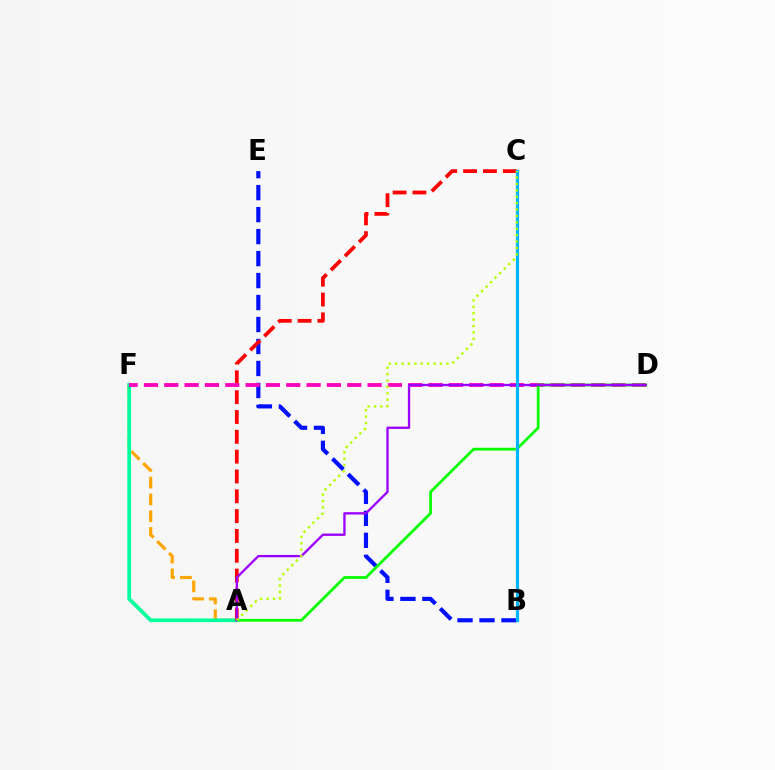{('A', 'F'): [{'color': '#ffa500', 'line_style': 'dashed', 'thickness': 2.28}, {'color': '#00ff9d', 'line_style': 'solid', 'thickness': 2.68}], ('B', 'E'): [{'color': '#0010ff', 'line_style': 'dashed', 'thickness': 2.99}], ('A', 'C'): [{'color': '#ff0000', 'line_style': 'dashed', 'thickness': 2.69}, {'color': '#b3ff00', 'line_style': 'dotted', 'thickness': 1.74}], ('D', 'F'): [{'color': '#ff00bd', 'line_style': 'dashed', 'thickness': 2.76}], ('A', 'D'): [{'color': '#08ff00', 'line_style': 'solid', 'thickness': 2.01}, {'color': '#9b00ff', 'line_style': 'solid', 'thickness': 1.67}], ('B', 'C'): [{'color': '#00b5ff', 'line_style': 'solid', 'thickness': 2.29}]}